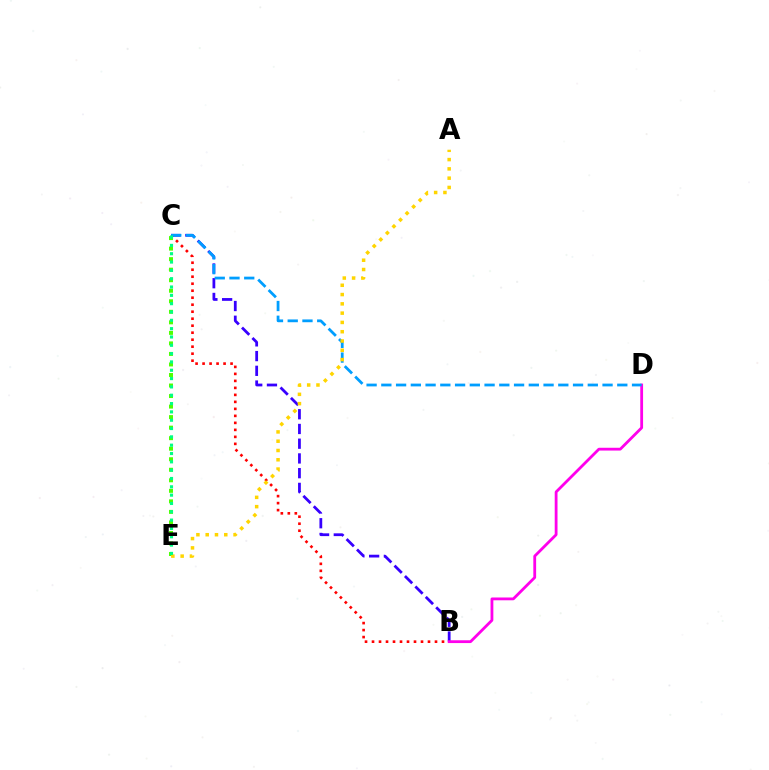{('B', 'C'): [{'color': '#ff0000', 'line_style': 'dotted', 'thickness': 1.9}, {'color': '#3700ff', 'line_style': 'dashed', 'thickness': 2.0}], ('B', 'D'): [{'color': '#ff00ed', 'line_style': 'solid', 'thickness': 2.02}], ('C', 'D'): [{'color': '#009eff', 'line_style': 'dashed', 'thickness': 2.0}], ('C', 'E'): [{'color': '#4fff00', 'line_style': 'dotted', 'thickness': 2.86}, {'color': '#00ff86', 'line_style': 'dotted', 'thickness': 2.26}], ('A', 'E'): [{'color': '#ffd500', 'line_style': 'dotted', 'thickness': 2.52}]}